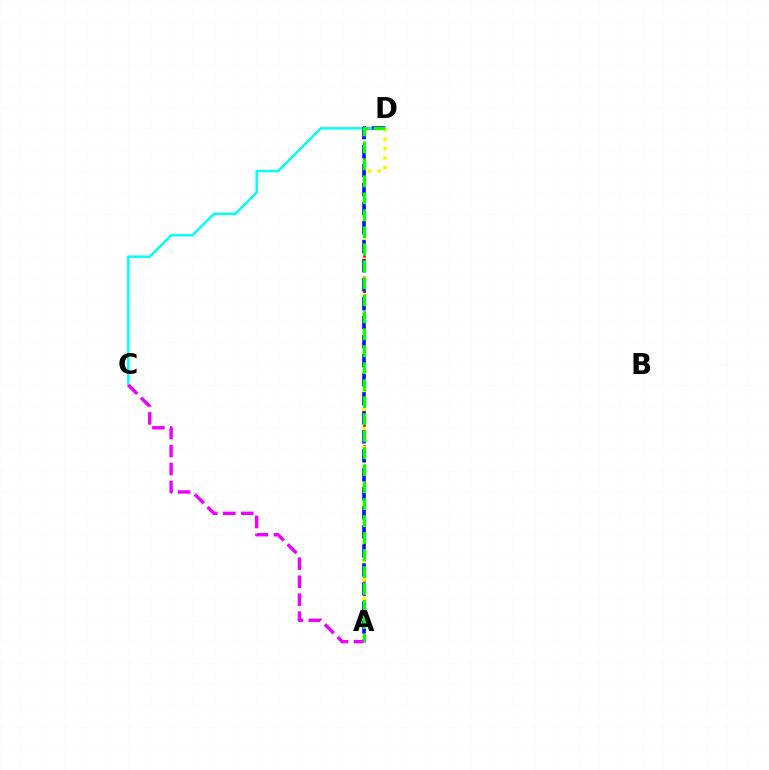{('A', 'D'): [{'color': '#ff0000', 'line_style': 'dotted', 'thickness': 1.91}, {'color': '#fcf500', 'line_style': 'dotted', 'thickness': 2.56}, {'color': '#0010ff', 'line_style': 'dashed', 'thickness': 2.58}, {'color': '#08ff00', 'line_style': 'dashed', 'thickness': 2.31}], ('C', 'D'): [{'color': '#00fff6', 'line_style': 'solid', 'thickness': 1.76}], ('A', 'C'): [{'color': '#ee00ff', 'line_style': 'dashed', 'thickness': 2.44}]}